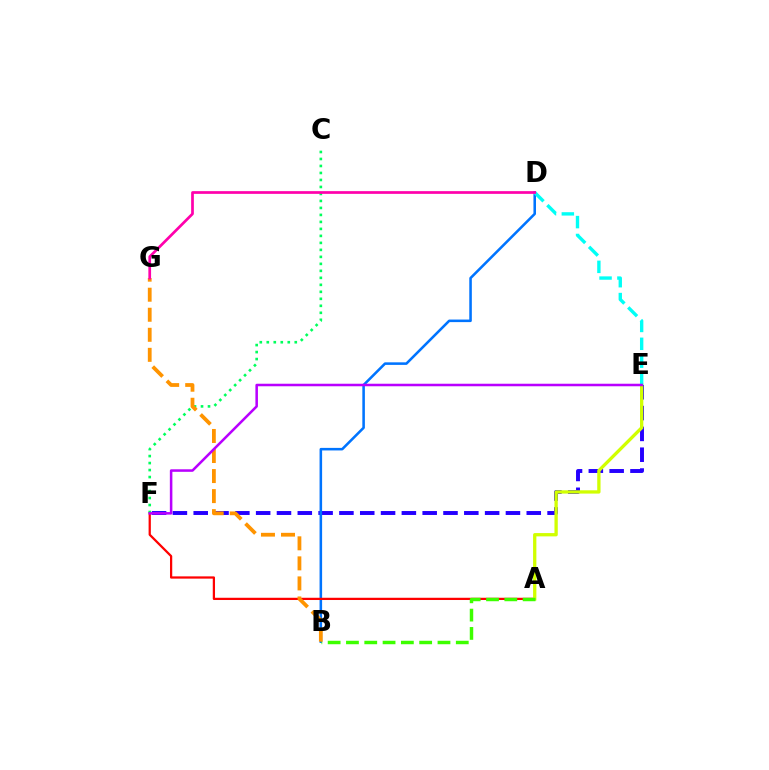{('E', 'F'): [{'color': '#2500ff', 'line_style': 'dashed', 'thickness': 2.83}, {'color': '#b900ff', 'line_style': 'solid', 'thickness': 1.82}], ('B', 'D'): [{'color': '#0074ff', 'line_style': 'solid', 'thickness': 1.84}], ('A', 'F'): [{'color': '#ff0000', 'line_style': 'solid', 'thickness': 1.62}], ('C', 'F'): [{'color': '#00ff5c', 'line_style': 'dotted', 'thickness': 1.9}], ('A', 'E'): [{'color': '#d1ff00', 'line_style': 'solid', 'thickness': 2.37}], ('A', 'B'): [{'color': '#3dff00', 'line_style': 'dashed', 'thickness': 2.49}], ('D', 'E'): [{'color': '#00fff6', 'line_style': 'dashed', 'thickness': 2.43}], ('B', 'G'): [{'color': '#ff9400', 'line_style': 'dashed', 'thickness': 2.72}], ('D', 'G'): [{'color': '#ff00ac', 'line_style': 'solid', 'thickness': 1.95}]}